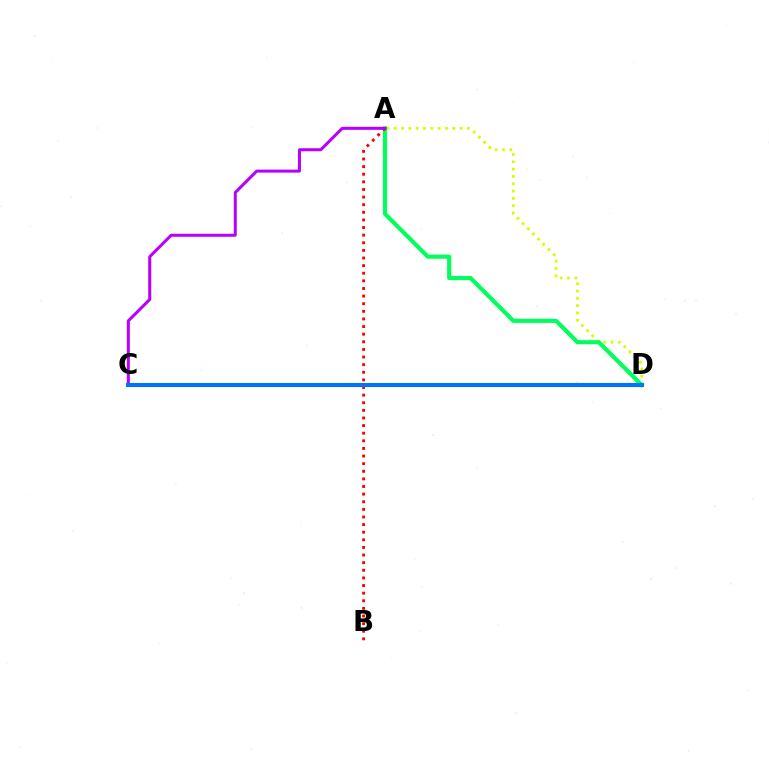{('A', 'D'): [{'color': '#d1ff00', 'line_style': 'dotted', 'thickness': 1.99}, {'color': '#00ff5c', 'line_style': 'solid', 'thickness': 2.96}], ('A', 'B'): [{'color': '#ff0000', 'line_style': 'dotted', 'thickness': 2.07}], ('A', 'C'): [{'color': '#b900ff', 'line_style': 'solid', 'thickness': 2.18}], ('C', 'D'): [{'color': '#0074ff', 'line_style': 'solid', 'thickness': 2.94}]}